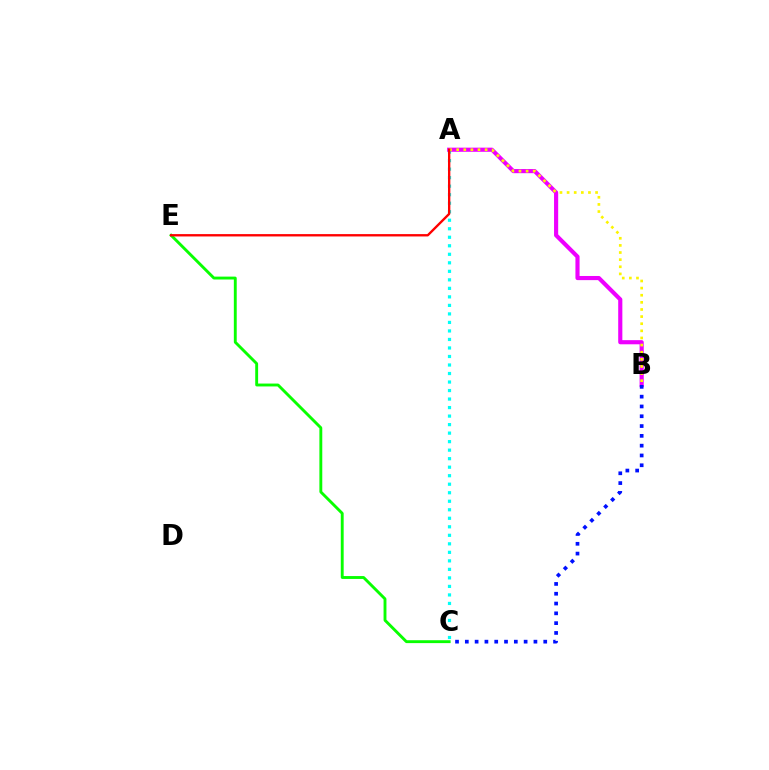{('A', 'B'): [{'color': '#ee00ff', 'line_style': 'solid', 'thickness': 2.98}, {'color': '#fcf500', 'line_style': 'dotted', 'thickness': 1.93}], ('A', 'C'): [{'color': '#00fff6', 'line_style': 'dotted', 'thickness': 2.31}], ('B', 'C'): [{'color': '#0010ff', 'line_style': 'dotted', 'thickness': 2.66}], ('C', 'E'): [{'color': '#08ff00', 'line_style': 'solid', 'thickness': 2.08}], ('A', 'E'): [{'color': '#ff0000', 'line_style': 'solid', 'thickness': 1.69}]}